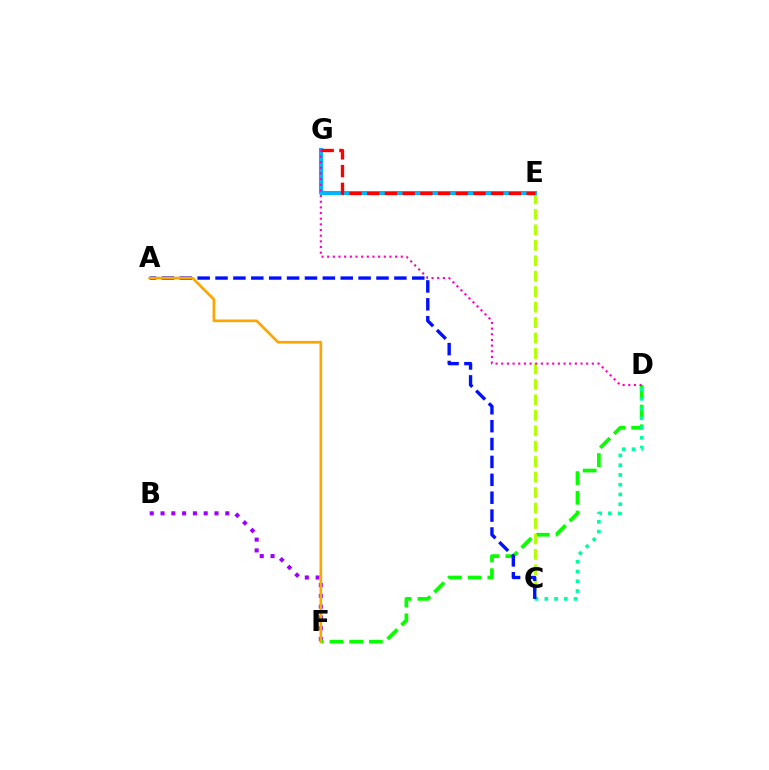{('B', 'F'): [{'color': '#9b00ff', 'line_style': 'dotted', 'thickness': 2.93}], ('D', 'F'): [{'color': '#08ff00', 'line_style': 'dashed', 'thickness': 2.68}], ('C', 'E'): [{'color': '#b3ff00', 'line_style': 'dashed', 'thickness': 2.1}], ('C', 'D'): [{'color': '#00ff9d', 'line_style': 'dotted', 'thickness': 2.65}], ('E', 'G'): [{'color': '#00b5ff', 'line_style': 'solid', 'thickness': 2.92}, {'color': '#ff0000', 'line_style': 'dashed', 'thickness': 2.41}], ('A', 'C'): [{'color': '#0010ff', 'line_style': 'dashed', 'thickness': 2.43}], ('D', 'G'): [{'color': '#ff00bd', 'line_style': 'dotted', 'thickness': 1.54}], ('A', 'F'): [{'color': '#ffa500', 'line_style': 'solid', 'thickness': 1.92}]}